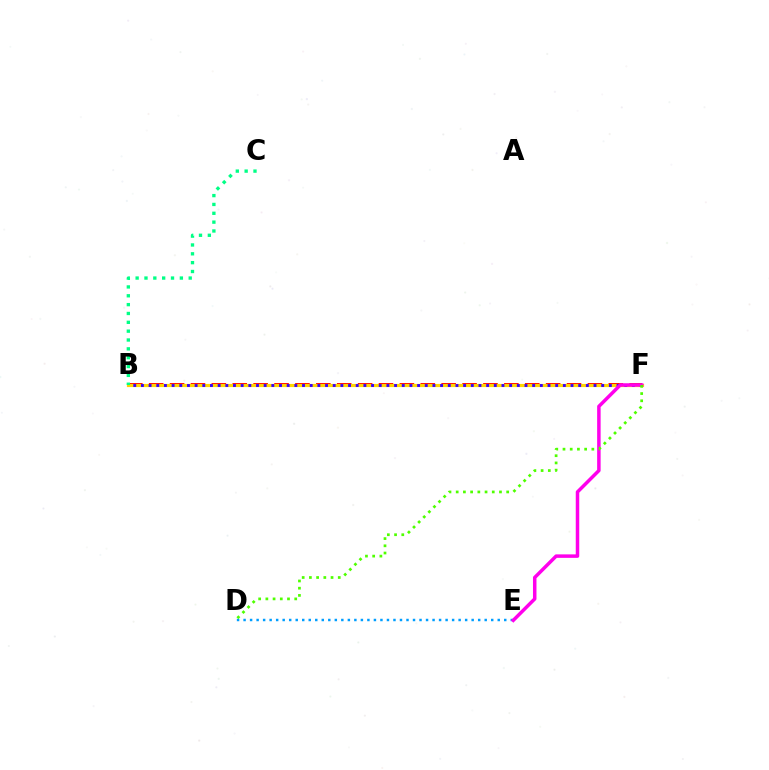{('B', 'F'): [{'color': '#ff0000', 'line_style': 'dashed', 'thickness': 2.84}, {'color': '#ffd500', 'line_style': 'solid', 'thickness': 2.29}, {'color': '#3700ff', 'line_style': 'dotted', 'thickness': 2.08}], ('D', 'E'): [{'color': '#009eff', 'line_style': 'dotted', 'thickness': 1.77}], ('B', 'C'): [{'color': '#00ff86', 'line_style': 'dotted', 'thickness': 2.4}], ('E', 'F'): [{'color': '#ff00ed', 'line_style': 'solid', 'thickness': 2.51}], ('D', 'F'): [{'color': '#4fff00', 'line_style': 'dotted', 'thickness': 1.96}]}